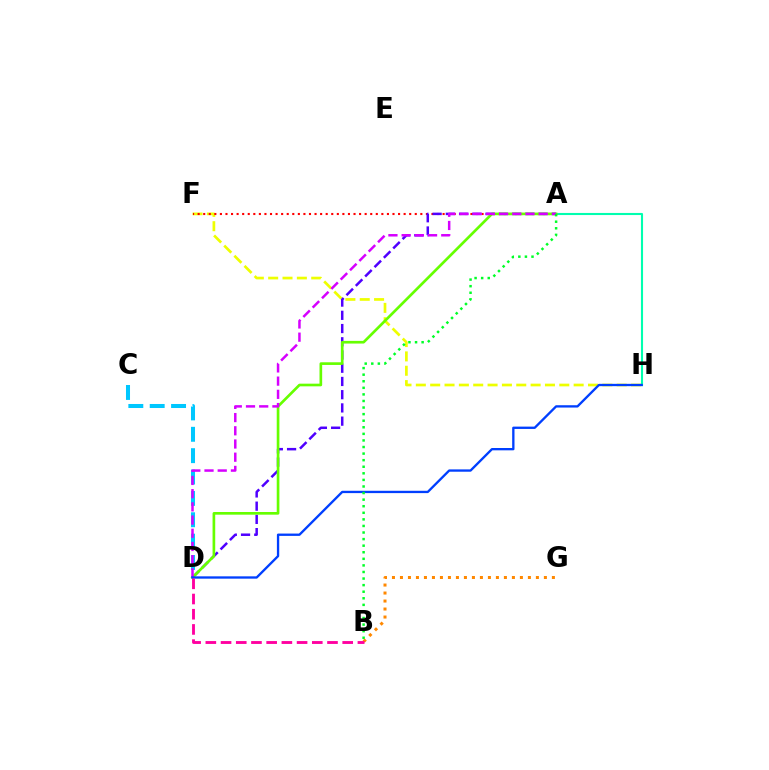{('F', 'H'): [{'color': '#eeff00', 'line_style': 'dashed', 'thickness': 1.95}], ('C', 'D'): [{'color': '#00c7ff', 'line_style': 'dashed', 'thickness': 2.9}], ('A', 'F'): [{'color': '#ff0000', 'line_style': 'dotted', 'thickness': 1.51}], ('A', 'D'): [{'color': '#4f00ff', 'line_style': 'dashed', 'thickness': 1.8}, {'color': '#66ff00', 'line_style': 'solid', 'thickness': 1.92}, {'color': '#d600ff', 'line_style': 'dashed', 'thickness': 1.79}], ('A', 'H'): [{'color': '#00ffaf', 'line_style': 'solid', 'thickness': 1.51}], ('D', 'H'): [{'color': '#003fff', 'line_style': 'solid', 'thickness': 1.67}], ('A', 'B'): [{'color': '#00ff27', 'line_style': 'dotted', 'thickness': 1.79}], ('B', 'G'): [{'color': '#ff8800', 'line_style': 'dotted', 'thickness': 2.17}], ('B', 'D'): [{'color': '#ff00a0', 'line_style': 'dashed', 'thickness': 2.07}]}